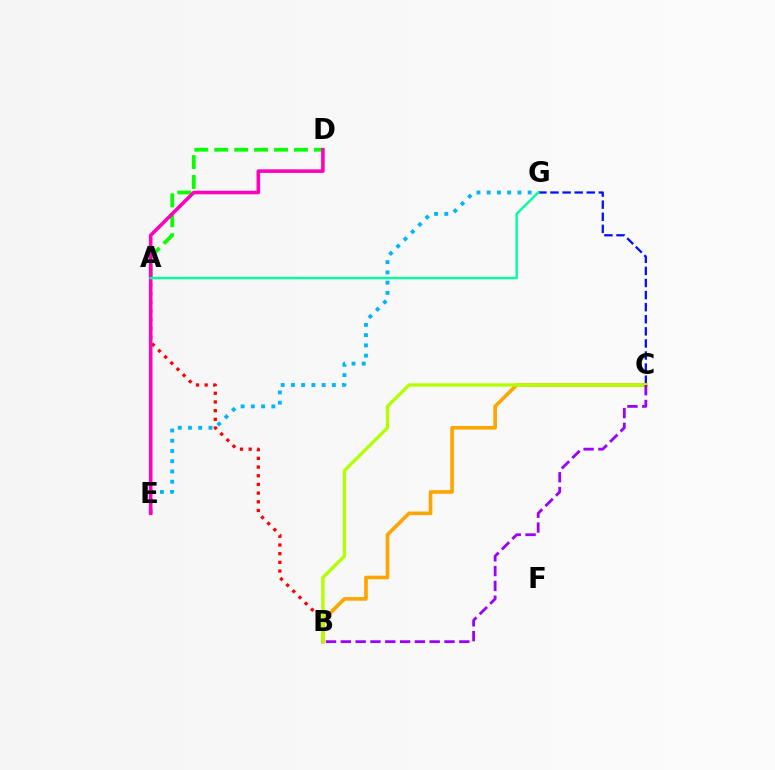{('C', 'G'): [{'color': '#0010ff', 'line_style': 'dashed', 'thickness': 1.64}], ('A', 'B'): [{'color': '#ff0000', 'line_style': 'dotted', 'thickness': 2.36}], ('B', 'C'): [{'color': '#ffa500', 'line_style': 'solid', 'thickness': 2.62}, {'color': '#b3ff00', 'line_style': 'solid', 'thickness': 2.4}, {'color': '#9b00ff', 'line_style': 'dashed', 'thickness': 2.01}], ('E', 'G'): [{'color': '#00b5ff', 'line_style': 'dotted', 'thickness': 2.78}], ('A', 'D'): [{'color': '#08ff00', 'line_style': 'dashed', 'thickness': 2.71}], ('D', 'E'): [{'color': '#ff00bd', 'line_style': 'solid', 'thickness': 2.57}], ('A', 'G'): [{'color': '#00ff9d', 'line_style': 'solid', 'thickness': 1.73}]}